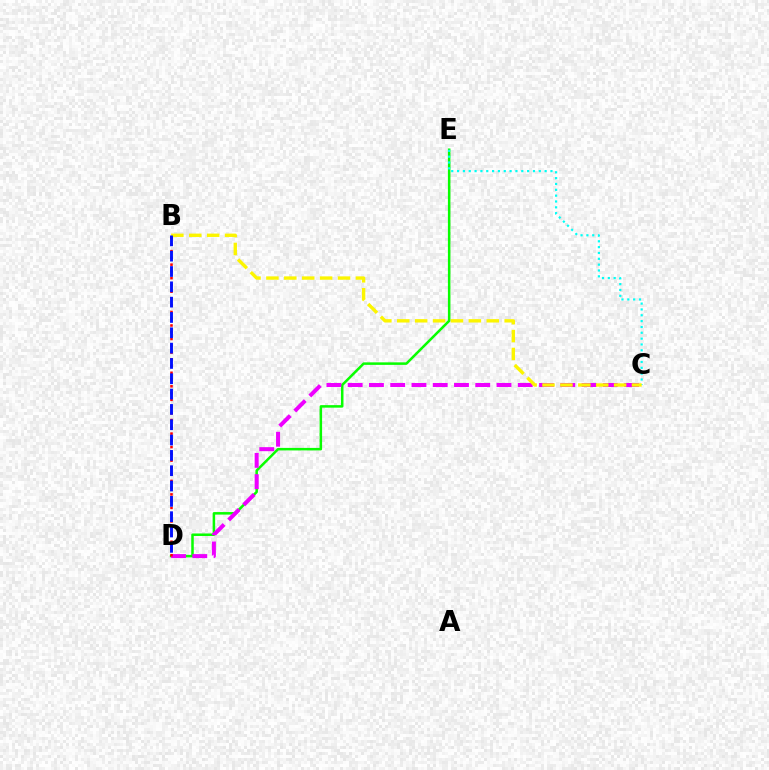{('D', 'E'): [{'color': '#08ff00', 'line_style': 'solid', 'thickness': 1.81}], ('C', 'E'): [{'color': '#00fff6', 'line_style': 'dotted', 'thickness': 1.59}], ('C', 'D'): [{'color': '#ee00ff', 'line_style': 'dashed', 'thickness': 2.89}], ('B', 'D'): [{'color': '#ff0000', 'line_style': 'dotted', 'thickness': 1.84}, {'color': '#0010ff', 'line_style': 'dashed', 'thickness': 2.08}], ('B', 'C'): [{'color': '#fcf500', 'line_style': 'dashed', 'thickness': 2.43}]}